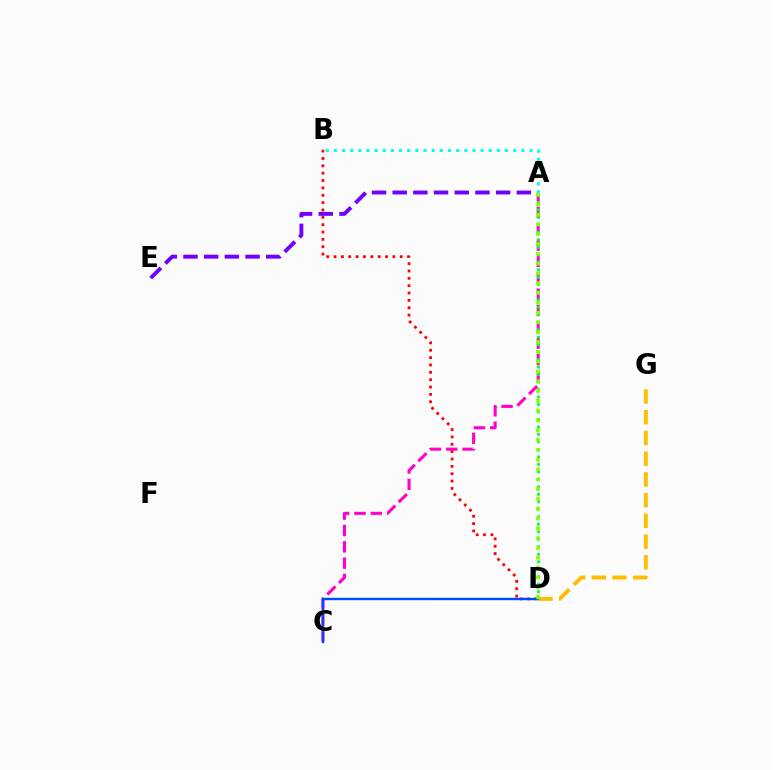{('A', 'E'): [{'color': '#7200ff', 'line_style': 'dashed', 'thickness': 2.81}], ('A', 'C'): [{'color': '#ff00cf', 'line_style': 'dashed', 'thickness': 2.22}], ('B', 'D'): [{'color': '#ff0000', 'line_style': 'dotted', 'thickness': 2.0}], ('D', 'G'): [{'color': '#ffbd00', 'line_style': 'dashed', 'thickness': 2.82}], ('A', 'B'): [{'color': '#00fff6', 'line_style': 'dotted', 'thickness': 2.22}], ('C', 'D'): [{'color': '#004bff', 'line_style': 'solid', 'thickness': 1.73}], ('A', 'D'): [{'color': '#00ff39', 'line_style': 'dotted', 'thickness': 2.03}, {'color': '#84ff00', 'line_style': 'dotted', 'thickness': 2.66}]}